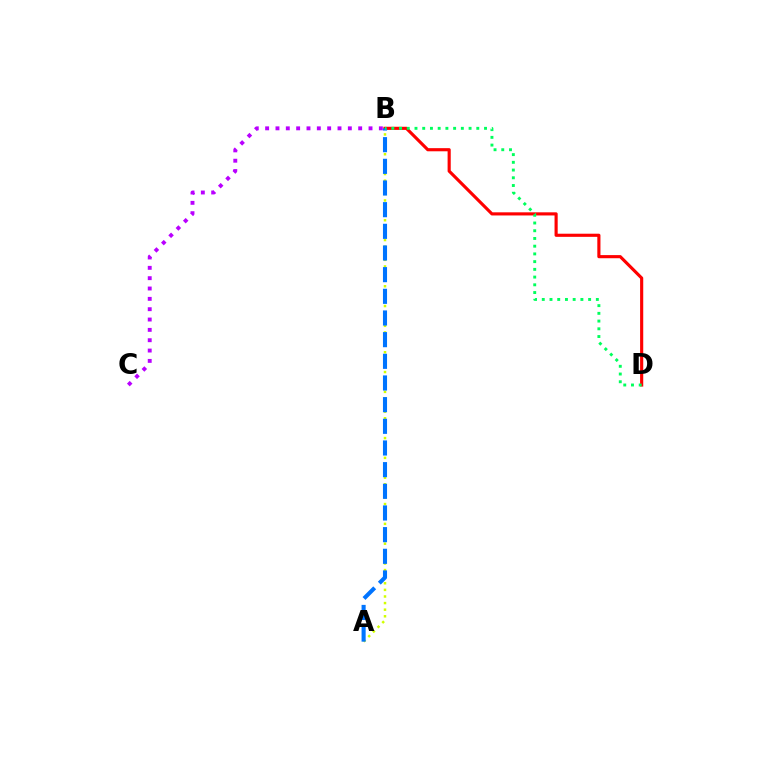{('B', 'C'): [{'color': '#b900ff', 'line_style': 'dotted', 'thickness': 2.81}], ('A', 'B'): [{'color': '#d1ff00', 'line_style': 'dotted', 'thickness': 1.79}, {'color': '#0074ff', 'line_style': 'dashed', 'thickness': 2.94}], ('B', 'D'): [{'color': '#ff0000', 'line_style': 'solid', 'thickness': 2.26}, {'color': '#00ff5c', 'line_style': 'dotted', 'thickness': 2.1}]}